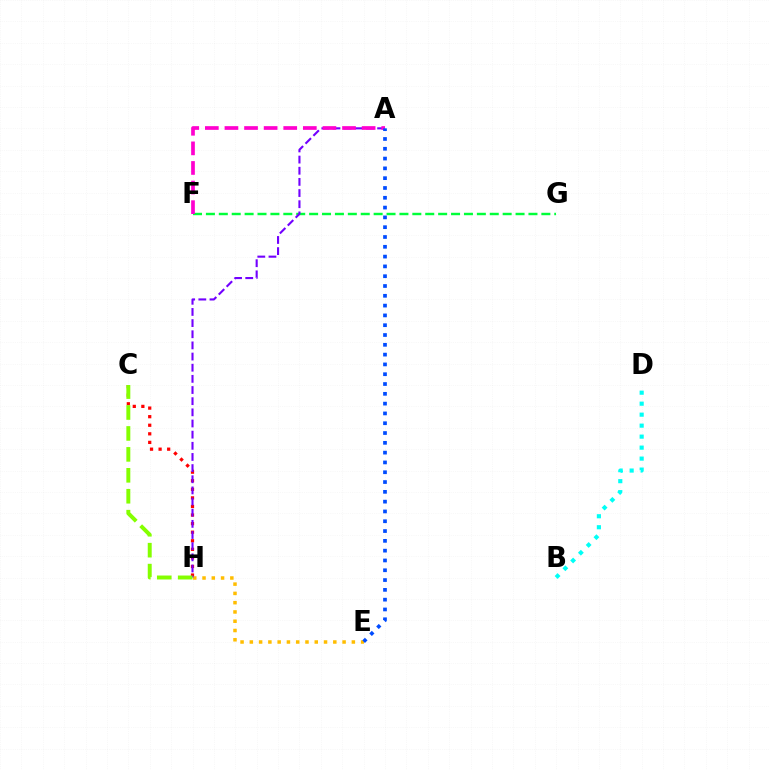{('B', 'D'): [{'color': '#00fff6', 'line_style': 'dotted', 'thickness': 2.98}], ('F', 'G'): [{'color': '#00ff39', 'line_style': 'dashed', 'thickness': 1.75}], ('C', 'H'): [{'color': '#ff0000', 'line_style': 'dotted', 'thickness': 2.33}, {'color': '#84ff00', 'line_style': 'dashed', 'thickness': 2.84}], ('E', 'H'): [{'color': '#ffbd00', 'line_style': 'dotted', 'thickness': 2.52}], ('A', 'H'): [{'color': '#7200ff', 'line_style': 'dashed', 'thickness': 1.52}], ('A', 'F'): [{'color': '#ff00cf', 'line_style': 'dashed', 'thickness': 2.66}], ('A', 'E'): [{'color': '#004bff', 'line_style': 'dotted', 'thickness': 2.66}]}